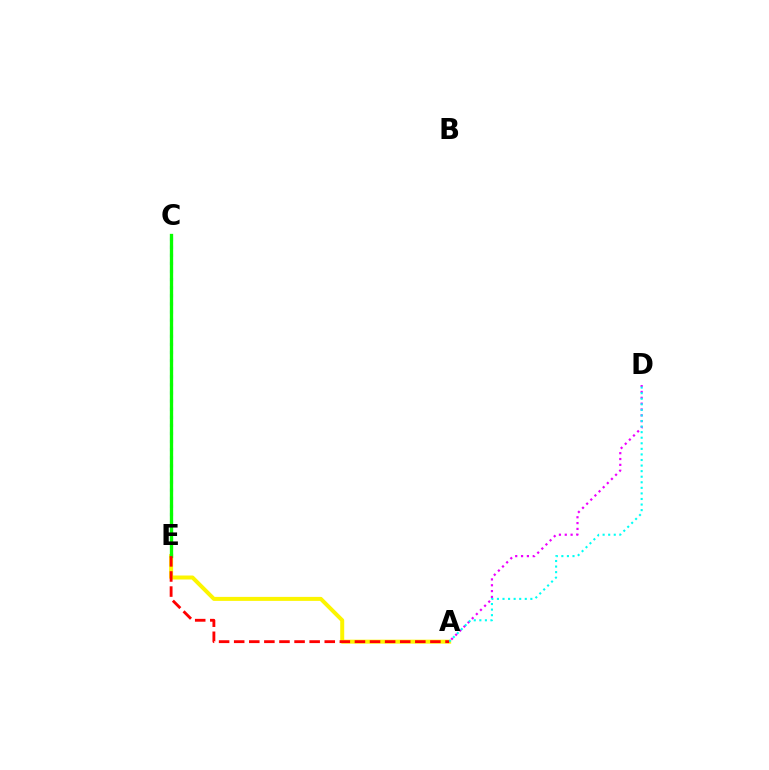{('A', 'E'): [{'color': '#fcf500', 'line_style': 'solid', 'thickness': 2.87}, {'color': '#ff0000', 'line_style': 'dashed', 'thickness': 2.05}], ('C', 'E'): [{'color': '#0010ff', 'line_style': 'dotted', 'thickness': 2.2}, {'color': '#08ff00', 'line_style': 'solid', 'thickness': 2.39}], ('A', 'D'): [{'color': '#ee00ff', 'line_style': 'dotted', 'thickness': 1.59}, {'color': '#00fff6', 'line_style': 'dotted', 'thickness': 1.51}]}